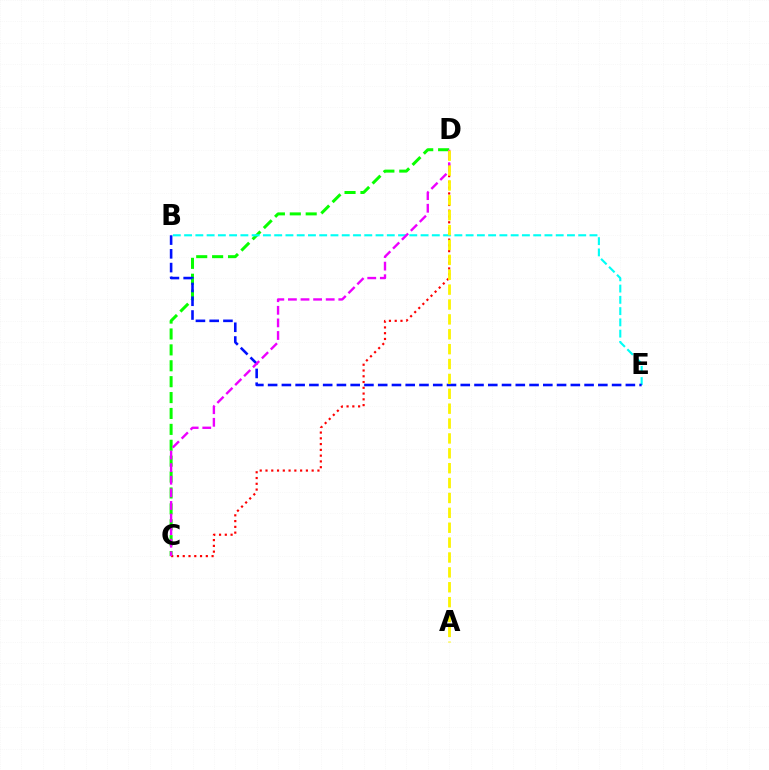{('C', 'D'): [{'color': '#08ff00', 'line_style': 'dashed', 'thickness': 2.16}, {'color': '#ff0000', 'line_style': 'dotted', 'thickness': 1.57}, {'color': '#ee00ff', 'line_style': 'dashed', 'thickness': 1.71}], ('B', 'E'): [{'color': '#00fff6', 'line_style': 'dashed', 'thickness': 1.53}, {'color': '#0010ff', 'line_style': 'dashed', 'thickness': 1.87}], ('A', 'D'): [{'color': '#fcf500', 'line_style': 'dashed', 'thickness': 2.02}]}